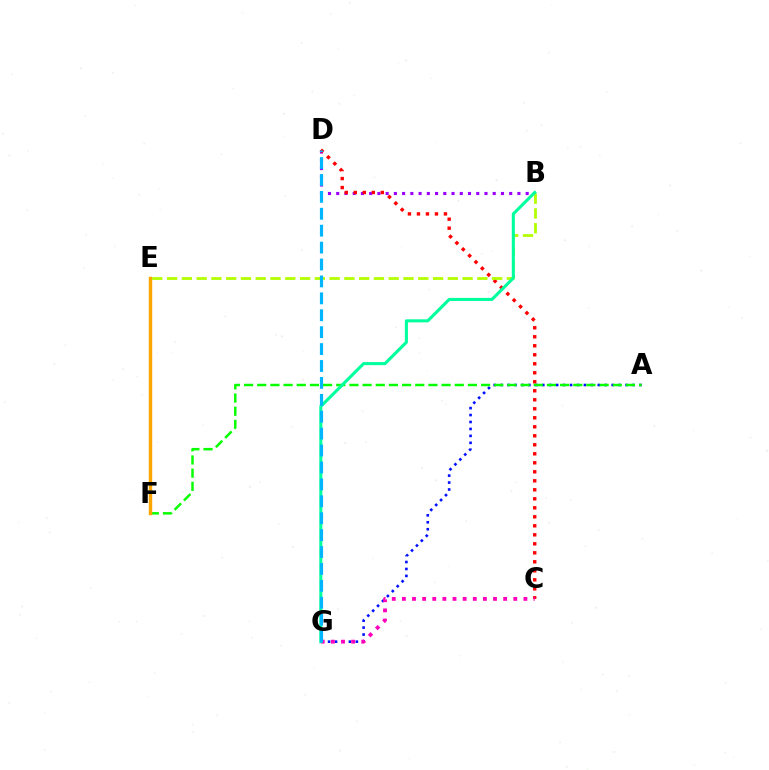{('B', 'D'): [{'color': '#9b00ff', 'line_style': 'dotted', 'thickness': 2.24}], ('A', 'G'): [{'color': '#0010ff', 'line_style': 'dotted', 'thickness': 1.89}], ('C', 'D'): [{'color': '#ff0000', 'line_style': 'dotted', 'thickness': 2.45}], ('A', 'F'): [{'color': '#08ff00', 'line_style': 'dashed', 'thickness': 1.79}], ('E', 'F'): [{'color': '#ffa500', 'line_style': 'solid', 'thickness': 2.46}], ('B', 'E'): [{'color': '#b3ff00', 'line_style': 'dashed', 'thickness': 2.01}], ('C', 'G'): [{'color': '#ff00bd', 'line_style': 'dotted', 'thickness': 2.75}], ('B', 'G'): [{'color': '#00ff9d', 'line_style': 'solid', 'thickness': 2.21}], ('D', 'G'): [{'color': '#00b5ff', 'line_style': 'dashed', 'thickness': 2.3}]}